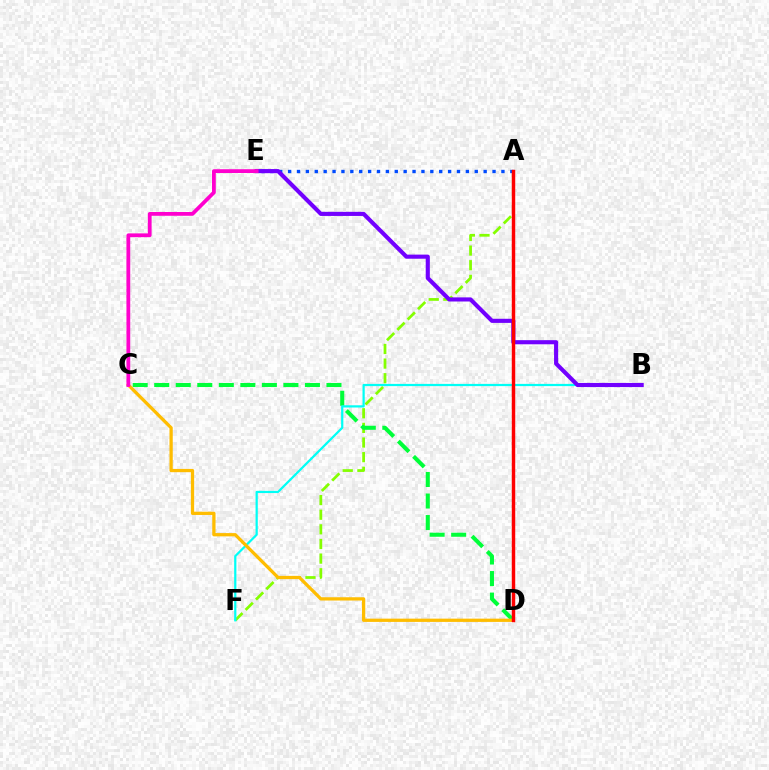{('A', 'E'): [{'color': '#004bff', 'line_style': 'dotted', 'thickness': 2.41}], ('A', 'F'): [{'color': '#84ff00', 'line_style': 'dashed', 'thickness': 1.99}], ('C', 'D'): [{'color': '#00ff39', 'line_style': 'dashed', 'thickness': 2.92}, {'color': '#ffbd00', 'line_style': 'solid', 'thickness': 2.35}], ('B', 'F'): [{'color': '#00fff6', 'line_style': 'solid', 'thickness': 1.6}], ('B', 'E'): [{'color': '#7200ff', 'line_style': 'solid', 'thickness': 2.96}], ('C', 'E'): [{'color': '#ff00cf', 'line_style': 'solid', 'thickness': 2.72}], ('A', 'D'): [{'color': '#ff0000', 'line_style': 'solid', 'thickness': 2.48}]}